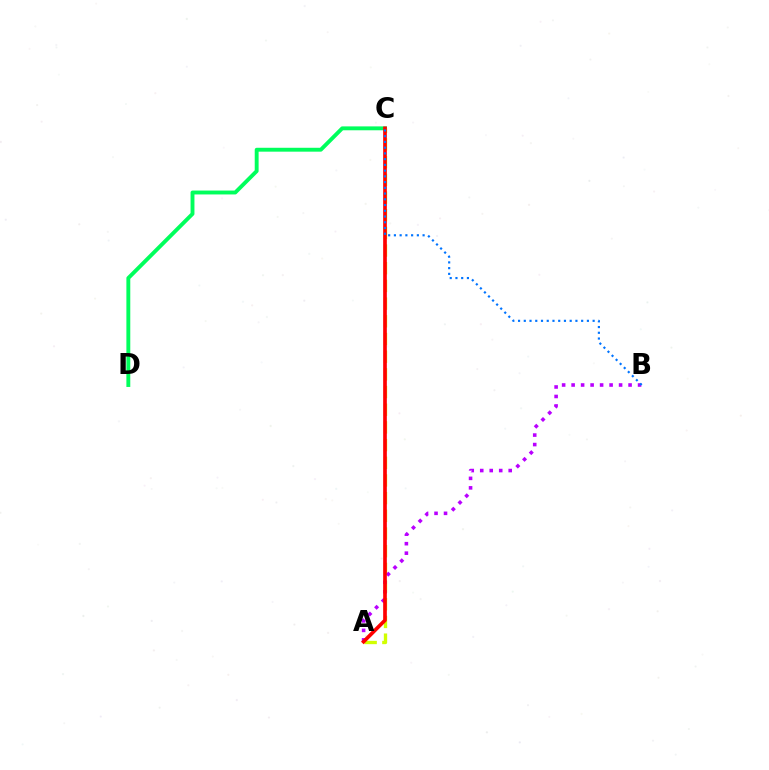{('C', 'D'): [{'color': '#00ff5c', 'line_style': 'solid', 'thickness': 2.8}], ('A', 'C'): [{'color': '#d1ff00', 'line_style': 'dashed', 'thickness': 2.4}, {'color': '#ff0000', 'line_style': 'solid', 'thickness': 2.64}], ('A', 'B'): [{'color': '#b900ff', 'line_style': 'dotted', 'thickness': 2.58}], ('B', 'C'): [{'color': '#0074ff', 'line_style': 'dotted', 'thickness': 1.56}]}